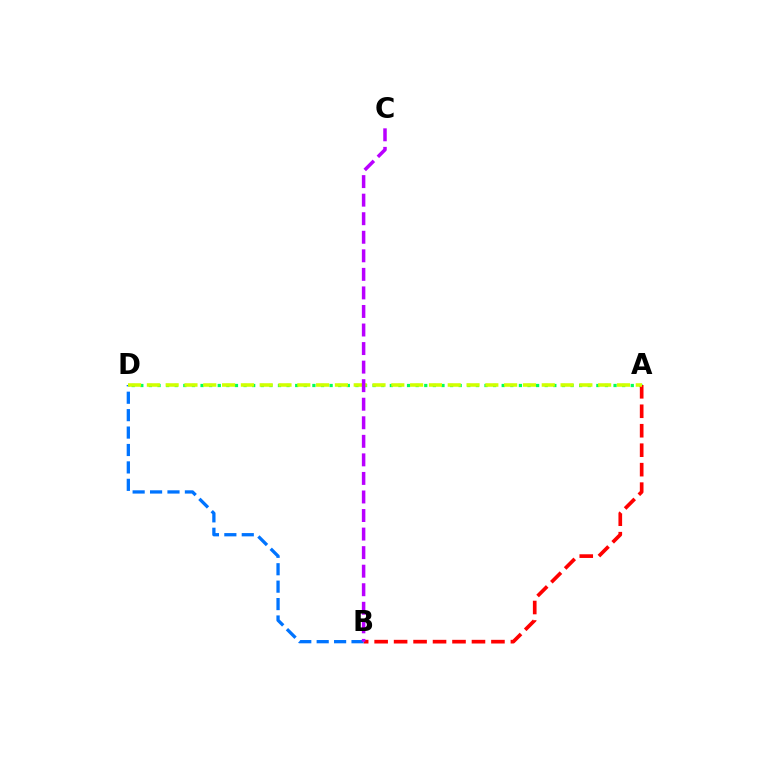{('A', 'D'): [{'color': '#00ff5c', 'line_style': 'dotted', 'thickness': 2.34}, {'color': '#d1ff00', 'line_style': 'dashed', 'thickness': 2.55}], ('A', 'B'): [{'color': '#ff0000', 'line_style': 'dashed', 'thickness': 2.64}], ('B', 'D'): [{'color': '#0074ff', 'line_style': 'dashed', 'thickness': 2.37}], ('B', 'C'): [{'color': '#b900ff', 'line_style': 'dashed', 'thickness': 2.52}]}